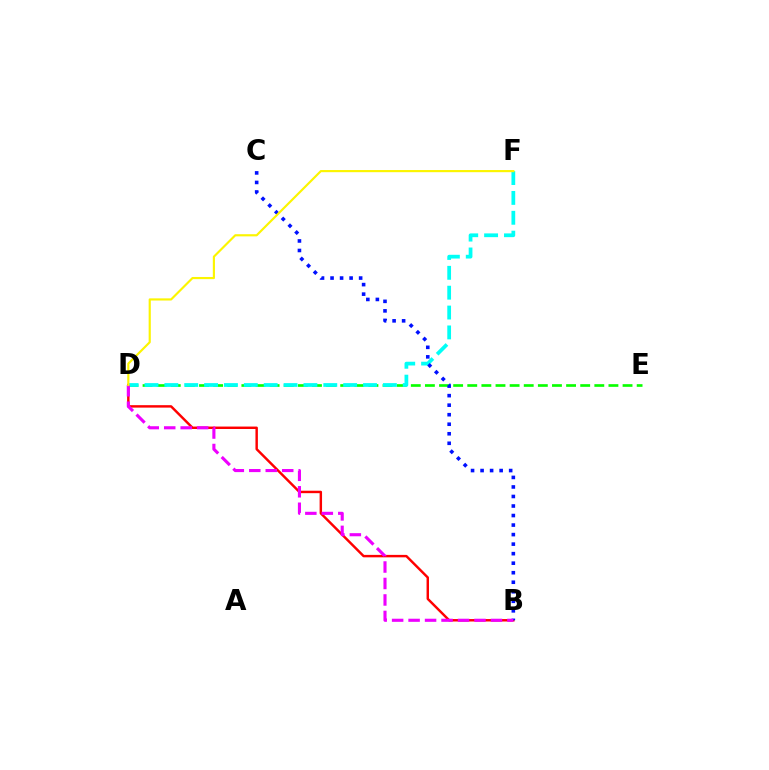{('B', 'D'): [{'color': '#ff0000', 'line_style': 'solid', 'thickness': 1.76}, {'color': '#ee00ff', 'line_style': 'dashed', 'thickness': 2.24}], ('D', 'E'): [{'color': '#08ff00', 'line_style': 'dashed', 'thickness': 1.92}], ('D', 'F'): [{'color': '#00fff6', 'line_style': 'dashed', 'thickness': 2.7}, {'color': '#fcf500', 'line_style': 'solid', 'thickness': 1.55}], ('B', 'C'): [{'color': '#0010ff', 'line_style': 'dotted', 'thickness': 2.59}]}